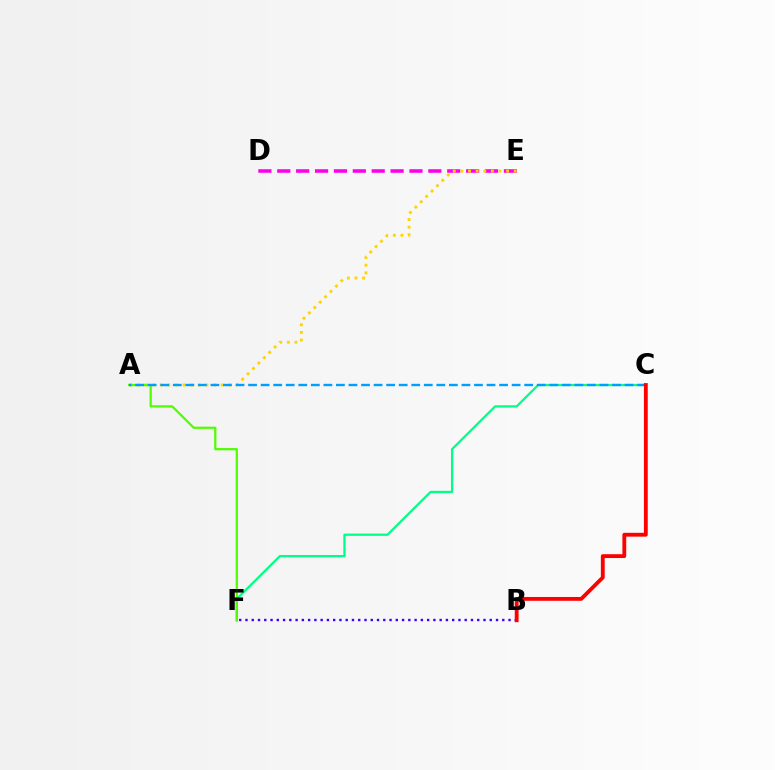{('B', 'F'): [{'color': '#3700ff', 'line_style': 'dotted', 'thickness': 1.7}], ('D', 'E'): [{'color': '#ff00ed', 'line_style': 'dashed', 'thickness': 2.57}], ('A', 'E'): [{'color': '#ffd500', 'line_style': 'dotted', 'thickness': 2.07}], ('C', 'F'): [{'color': '#00ff86', 'line_style': 'solid', 'thickness': 1.61}], ('A', 'F'): [{'color': '#4fff00', 'line_style': 'solid', 'thickness': 1.62}], ('A', 'C'): [{'color': '#009eff', 'line_style': 'dashed', 'thickness': 1.7}], ('B', 'C'): [{'color': '#ff0000', 'line_style': 'solid', 'thickness': 2.75}]}